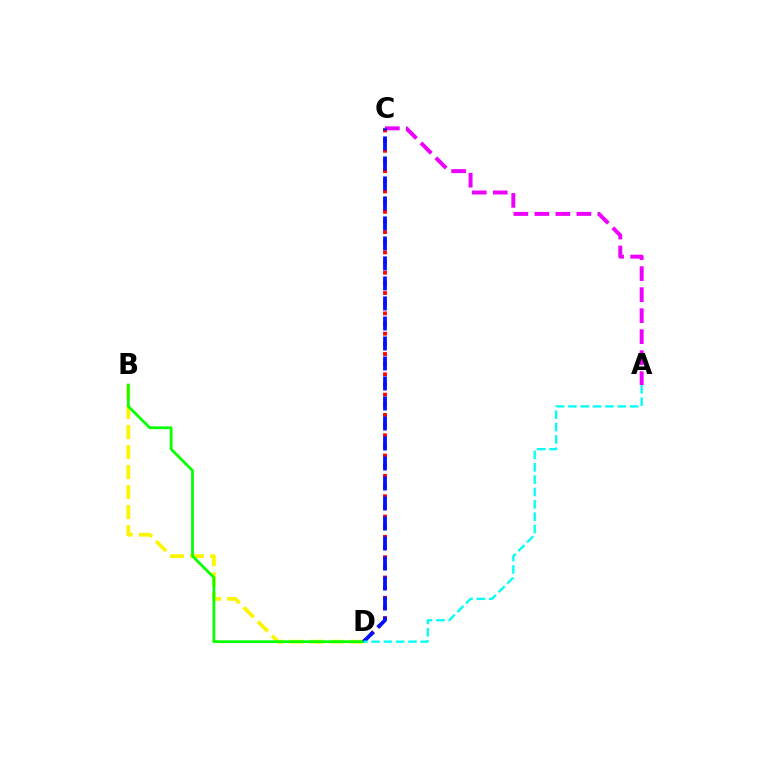{('B', 'D'): [{'color': '#fcf500', 'line_style': 'dashed', 'thickness': 2.72}, {'color': '#08ff00', 'line_style': 'solid', 'thickness': 1.99}], ('A', 'C'): [{'color': '#ee00ff', 'line_style': 'dashed', 'thickness': 2.85}], ('C', 'D'): [{'color': '#ff0000', 'line_style': 'dotted', 'thickness': 2.76}, {'color': '#0010ff', 'line_style': 'dashed', 'thickness': 2.72}], ('A', 'D'): [{'color': '#00fff6', 'line_style': 'dashed', 'thickness': 1.68}]}